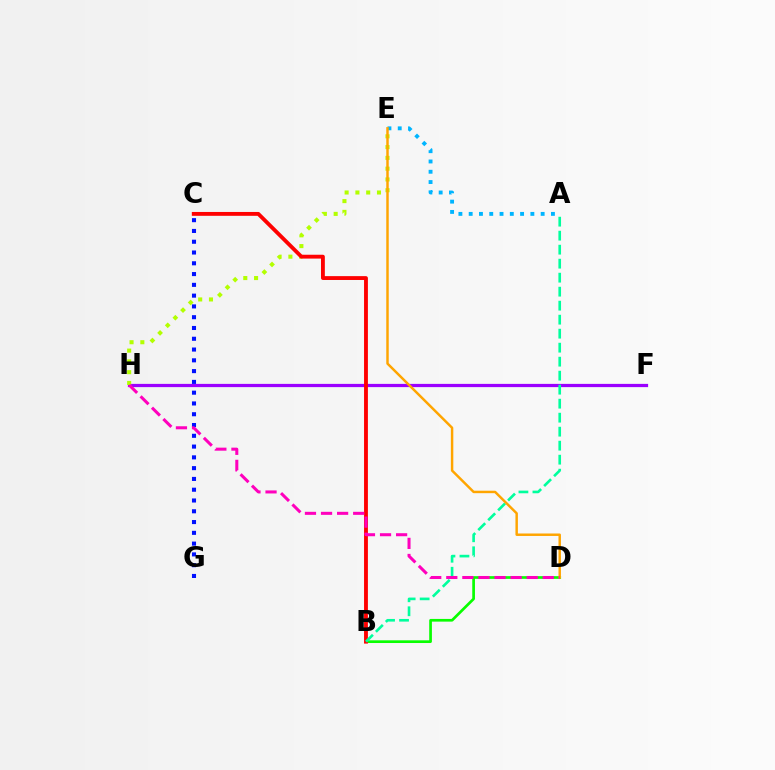{('B', 'D'): [{'color': '#08ff00', 'line_style': 'solid', 'thickness': 1.94}], ('F', 'H'): [{'color': '#9b00ff', 'line_style': 'solid', 'thickness': 2.33}], ('A', 'E'): [{'color': '#00b5ff', 'line_style': 'dotted', 'thickness': 2.79}], ('E', 'H'): [{'color': '#b3ff00', 'line_style': 'dotted', 'thickness': 2.93}], ('B', 'C'): [{'color': '#ff0000', 'line_style': 'solid', 'thickness': 2.77}], ('A', 'B'): [{'color': '#00ff9d', 'line_style': 'dashed', 'thickness': 1.9}], ('C', 'G'): [{'color': '#0010ff', 'line_style': 'dotted', 'thickness': 2.93}], ('D', 'E'): [{'color': '#ffa500', 'line_style': 'solid', 'thickness': 1.77}], ('D', 'H'): [{'color': '#ff00bd', 'line_style': 'dashed', 'thickness': 2.18}]}